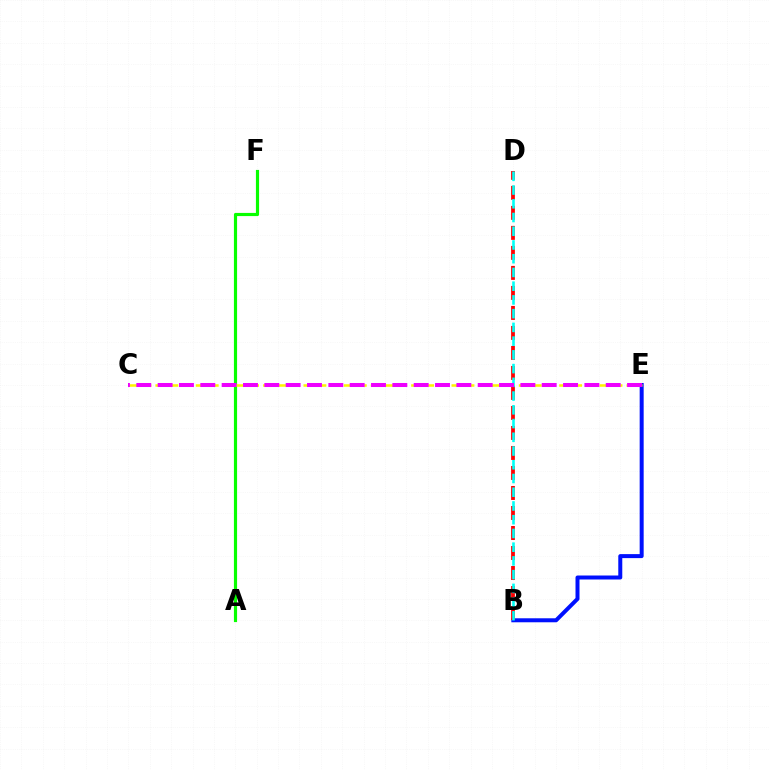{('B', 'E'): [{'color': '#0010ff', 'line_style': 'solid', 'thickness': 2.88}], ('A', 'F'): [{'color': '#08ff00', 'line_style': 'solid', 'thickness': 2.28}], ('C', 'E'): [{'color': '#fcf500', 'line_style': 'dashed', 'thickness': 1.83}, {'color': '#ee00ff', 'line_style': 'dashed', 'thickness': 2.9}], ('B', 'D'): [{'color': '#ff0000', 'line_style': 'dashed', 'thickness': 2.72}, {'color': '#00fff6', 'line_style': 'dashed', 'thickness': 1.87}]}